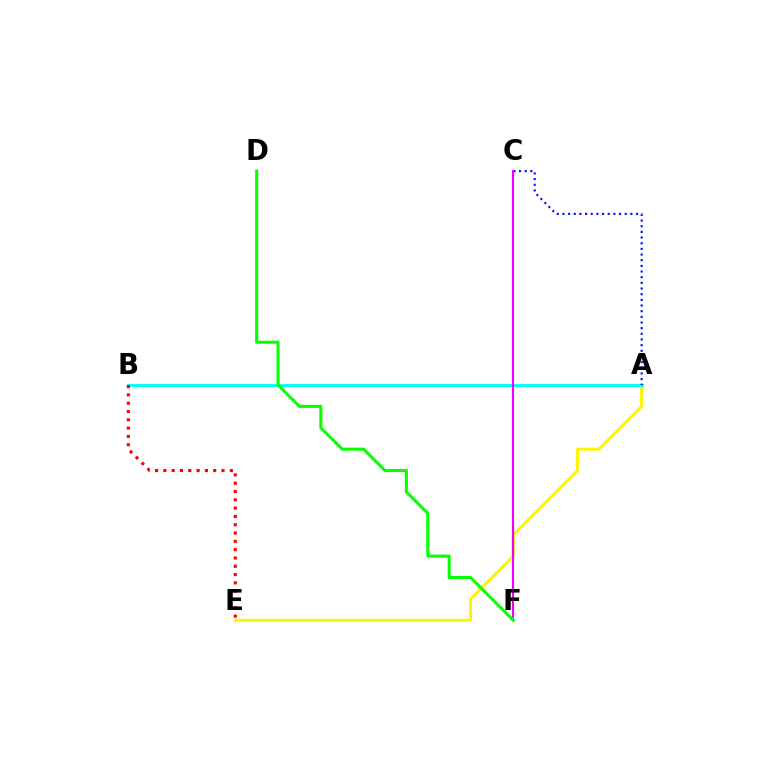{('A', 'E'): [{'color': '#fcf500', 'line_style': 'solid', 'thickness': 2.14}], ('A', 'B'): [{'color': '#00fff6', 'line_style': 'solid', 'thickness': 2.07}], ('A', 'C'): [{'color': '#0010ff', 'line_style': 'dotted', 'thickness': 1.54}], ('C', 'F'): [{'color': '#ee00ff', 'line_style': 'solid', 'thickness': 1.54}], ('D', 'F'): [{'color': '#08ff00', 'line_style': 'solid', 'thickness': 2.2}], ('B', 'E'): [{'color': '#ff0000', 'line_style': 'dotted', 'thickness': 2.26}]}